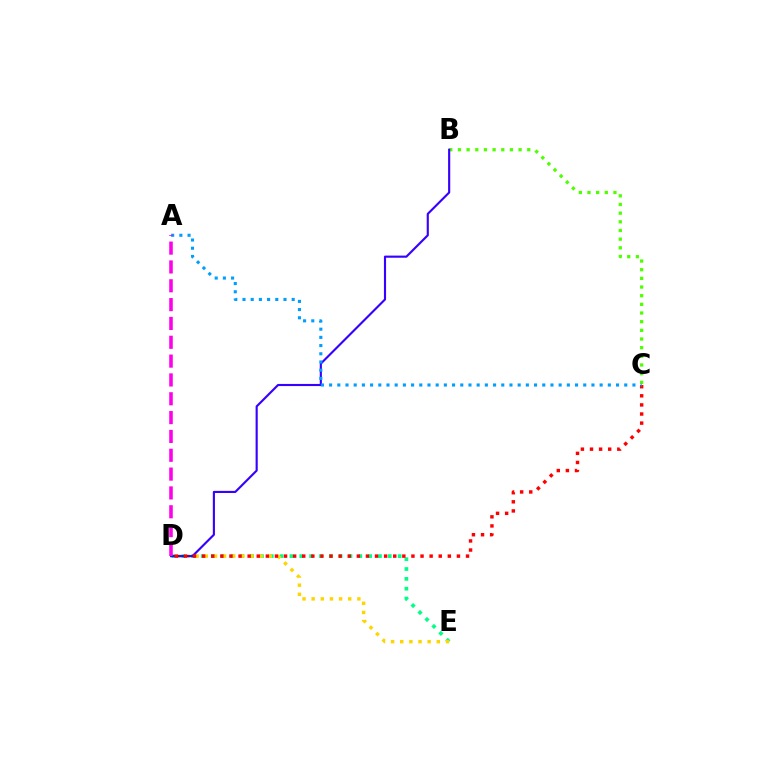{('D', 'E'): [{'color': '#00ff86', 'line_style': 'dotted', 'thickness': 2.67}, {'color': '#ffd500', 'line_style': 'dotted', 'thickness': 2.48}], ('B', 'C'): [{'color': '#4fff00', 'line_style': 'dotted', 'thickness': 2.35}], ('B', 'D'): [{'color': '#3700ff', 'line_style': 'solid', 'thickness': 1.54}], ('C', 'D'): [{'color': '#ff0000', 'line_style': 'dotted', 'thickness': 2.47}], ('A', 'C'): [{'color': '#009eff', 'line_style': 'dotted', 'thickness': 2.23}], ('A', 'D'): [{'color': '#ff00ed', 'line_style': 'dashed', 'thickness': 2.56}]}